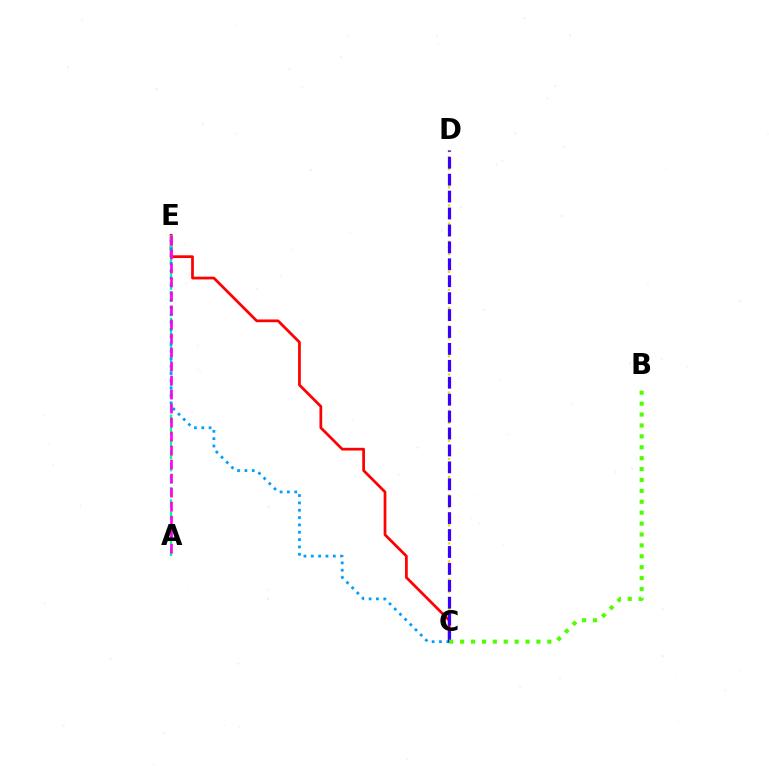{('C', 'D'): [{'color': '#ffd500', 'line_style': 'dotted', 'thickness': 1.64}, {'color': '#3700ff', 'line_style': 'dashed', 'thickness': 2.3}], ('C', 'E'): [{'color': '#ff0000', 'line_style': 'solid', 'thickness': 1.97}, {'color': '#009eff', 'line_style': 'dotted', 'thickness': 1.99}], ('A', 'E'): [{'color': '#00ff86', 'line_style': 'dashed', 'thickness': 1.64}, {'color': '#ff00ed', 'line_style': 'dashed', 'thickness': 1.9}], ('B', 'C'): [{'color': '#4fff00', 'line_style': 'dotted', 'thickness': 2.96}]}